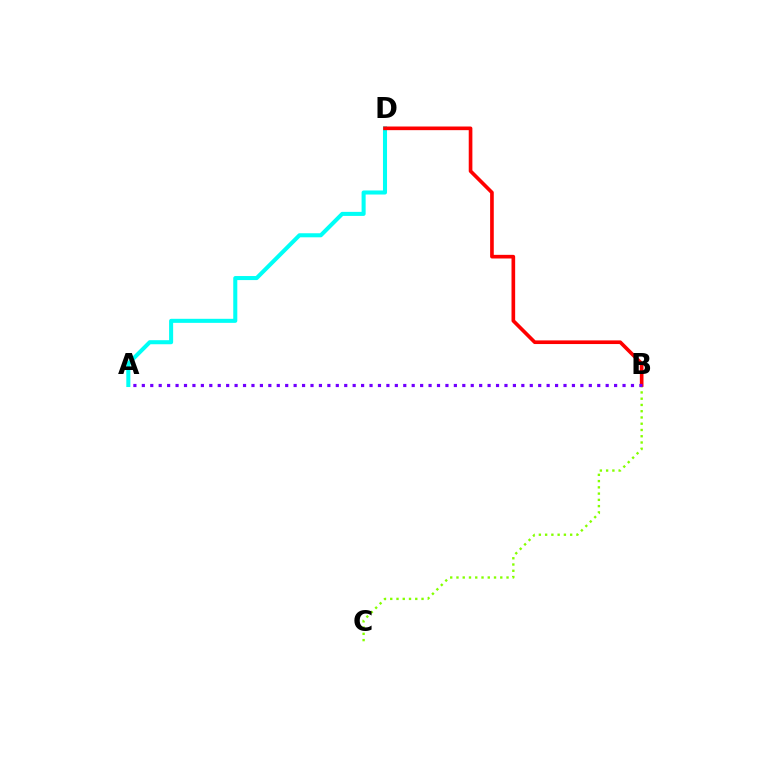{('B', 'C'): [{'color': '#84ff00', 'line_style': 'dotted', 'thickness': 1.7}], ('A', 'D'): [{'color': '#00fff6', 'line_style': 'solid', 'thickness': 2.92}], ('B', 'D'): [{'color': '#ff0000', 'line_style': 'solid', 'thickness': 2.63}], ('A', 'B'): [{'color': '#7200ff', 'line_style': 'dotted', 'thickness': 2.29}]}